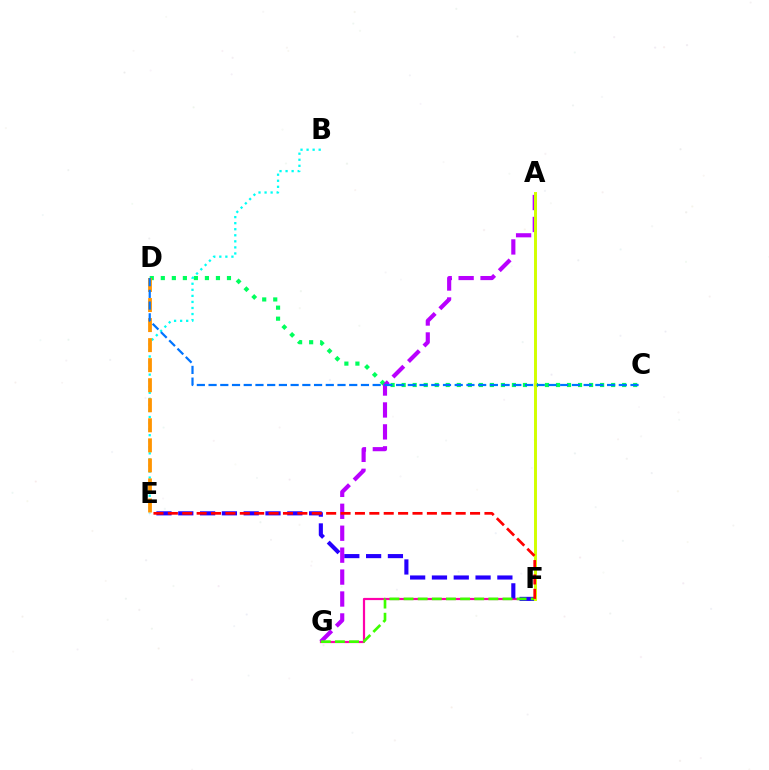{('F', 'G'): [{'color': '#ff00ac', 'line_style': 'solid', 'thickness': 1.59}, {'color': '#3dff00', 'line_style': 'dashed', 'thickness': 1.92}], ('C', 'D'): [{'color': '#00ff5c', 'line_style': 'dotted', 'thickness': 3.0}, {'color': '#0074ff', 'line_style': 'dashed', 'thickness': 1.59}], ('E', 'F'): [{'color': '#2500ff', 'line_style': 'dashed', 'thickness': 2.96}, {'color': '#ff0000', 'line_style': 'dashed', 'thickness': 1.96}], ('A', 'G'): [{'color': '#b900ff', 'line_style': 'dashed', 'thickness': 2.98}], ('A', 'F'): [{'color': '#d1ff00', 'line_style': 'solid', 'thickness': 2.13}], ('B', 'E'): [{'color': '#00fff6', 'line_style': 'dotted', 'thickness': 1.65}], ('D', 'E'): [{'color': '#ff9400', 'line_style': 'dashed', 'thickness': 2.72}]}